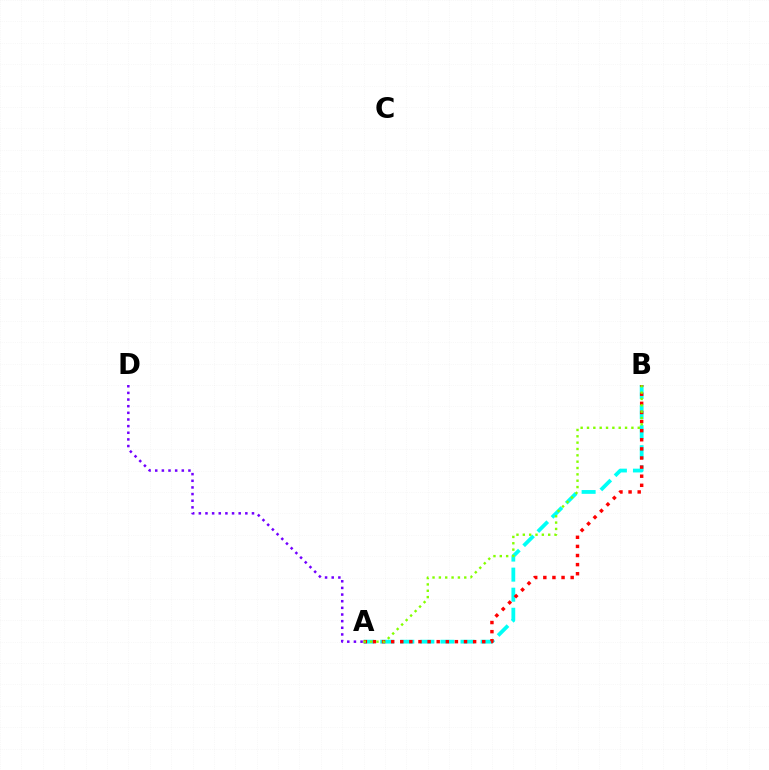{('A', 'B'): [{'color': '#00fff6', 'line_style': 'dashed', 'thickness': 2.73}, {'color': '#ff0000', 'line_style': 'dotted', 'thickness': 2.47}, {'color': '#84ff00', 'line_style': 'dotted', 'thickness': 1.72}], ('A', 'D'): [{'color': '#7200ff', 'line_style': 'dotted', 'thickness': 1.81}]}